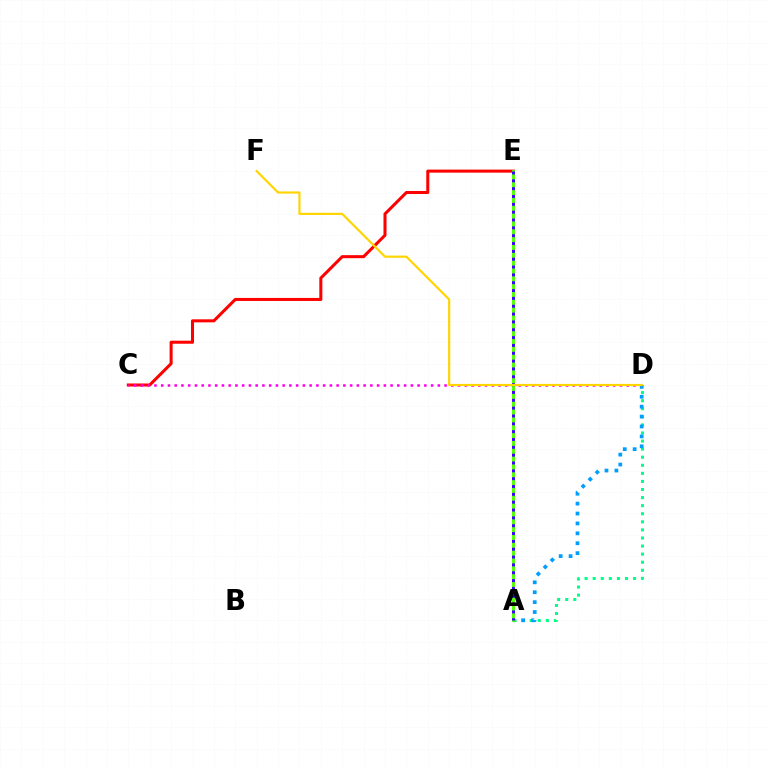{('C', 'E'): [{'color': '#ff0000', 'line_style': 'solid', 'thickness': 2.19}], ('C', 'D'): [{'color': '#ff00ed', 'line_style': 'dotted', 'thickness': 1.83}], ('A', 'D'): [{'color': '#00ff86', 'line_style': 'dotted', 'thickness': 2.19}, {'color': '#009eff', 'line_style': 'dotted', 'thickness': 2.69}], ('A', 'E'): [{'color': '#4fff00', 'line_style': 'solid', 'thickness': 2.07}, {'color': '#3700ff', 'line_style': 'dotted', 'thickness': 2.13}], ('D', 'F'): [{'color': '#ffd500', 'line_style': 'solid', 'thickness': 1.57}]}